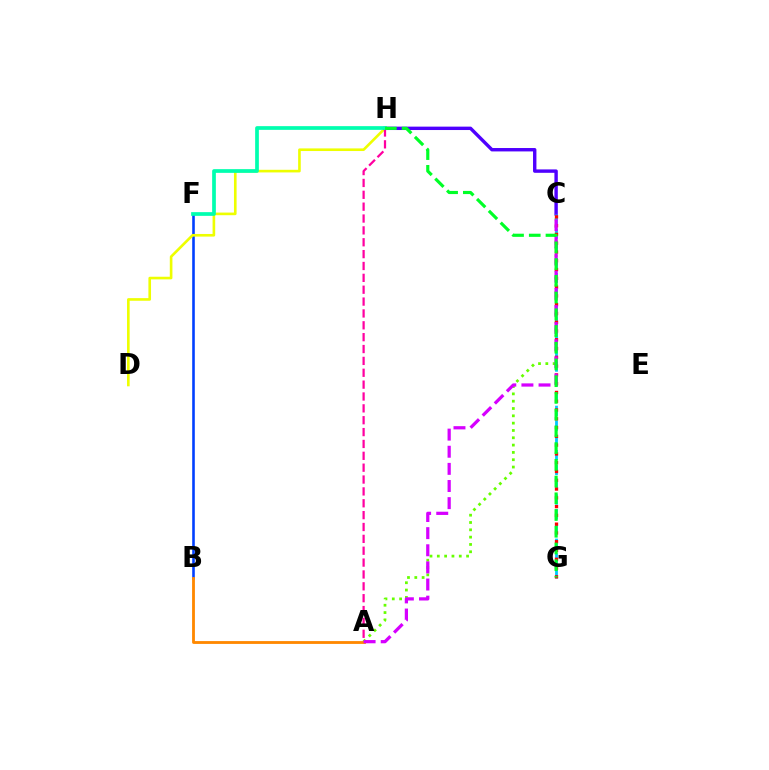{('A', 'C'): [{'color': '#66ff00', 'line_style': 'dotted', 'thickness': 1.99}, {'color': '#d600ff', 'line_style': 'dashed', 'thickness': 2.33}], ('B', 'F'): [{'color': '#003fff', 'line_style': 'solid', 'thickness': 1.87}], ('D', 'H'): [{'color': '#eeff00', 'line_style': 'solid', 'thickness': 1.89}], ('A', 'B'): [{'color': '#ff8800', 'line_style': 'solid', 'thickness': 2.03}], ('C', 'H'): [{'color': '#4f00ff', 'line_style': 'solid', 'thickness': 2.45}], ('C', 'G'): [{'color': '#00c7ff', 'line_style': 'dashed', 'thickness': 2.01}, {'color': '#ff0000', 'line_style': 'dotted', 'thickness': 2.39}], ('A', 'H'): [{'color': '#ff00a0', 'line_style': 'dashed', 'thickness': 1.61}], ('F', 'H'): [{'color': '#00ffaf', 'line_style': 'solid', 'thickness': 2.67}], ('G', 'H'): [{'color': '#00ff27', 'line_style': 'dashed', 'thickness': 2.27}]}